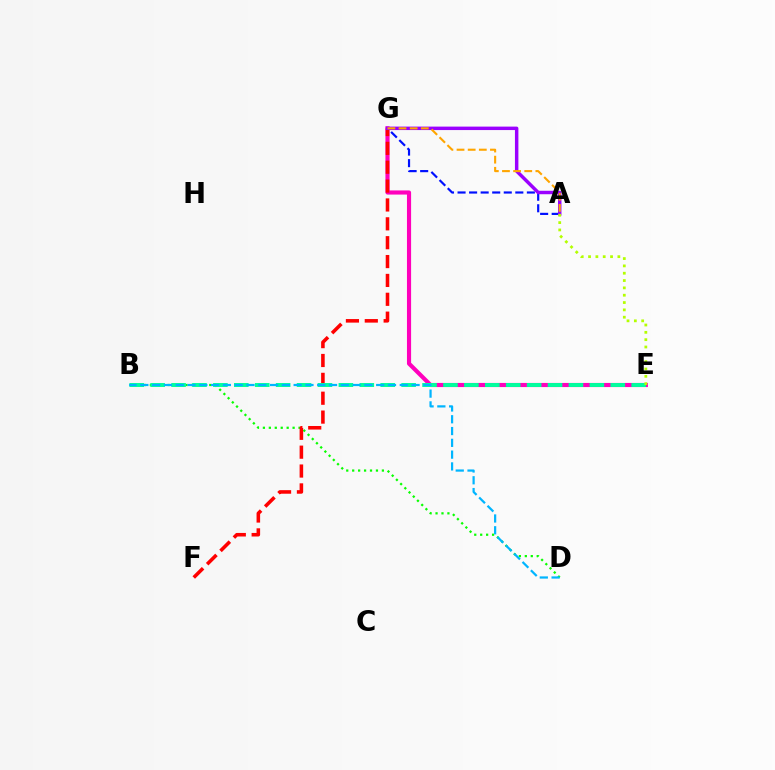{('E', 'G'): [{'color': '#ff00bd', 'line_style': 'solid', 'thickness': 2.98}], ('A', 'G'): [{'color': '#0010ff', 'line_style': 'dashed', 'thickness': 1.57}, {'color': '#9b00ff', 'line_style': 'solid', 'thickness': 2.49}, {'color': '#ffa500', 'line_style': 'dashed', 'thickness': 1.51}], ('B', 'D'): [{'color': '#08ff00', 'line_style': 'dotted', 'thickness': 1.61}, {'color': '#00b5ff', 'line_style': 'dashed', 'thickness': 1.6}], ('F', 'G'): [{'color': '#ff0000', 'line_style': 'dashed', 'thickness': 2.56}], ('B', 'E'): [{'color': '#00ff9d', 'line_style': 'dashed', 'thickness': 2.84}], ('A', 'E'): [{'color': '#b3ff00', 'line_style': 'dotted', 'thickness': 1.99}]}